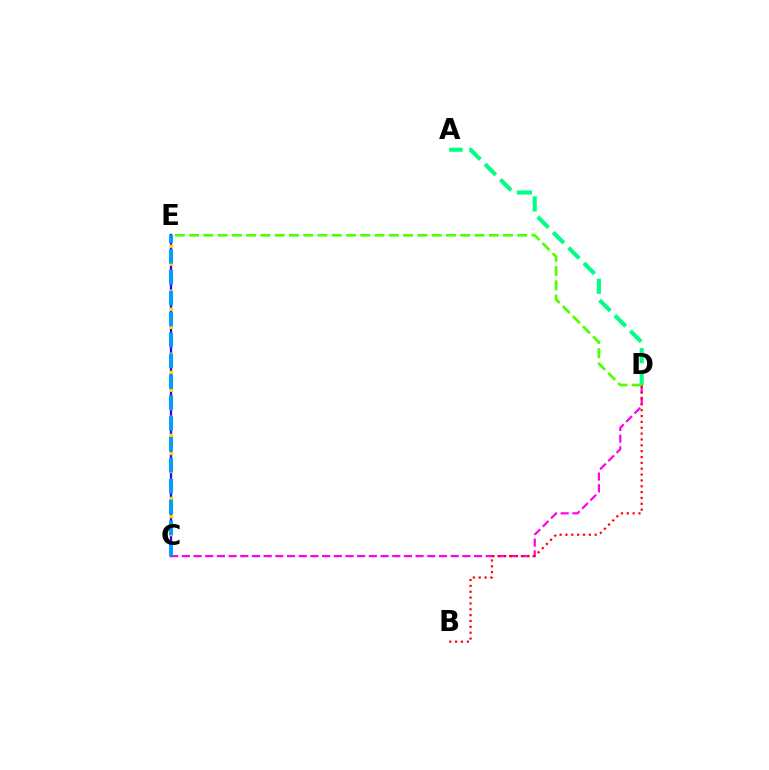{('C', 'E'): [{'color': '#3700ff', 'line_style': 'solid', 'thickness': 1.67}, {'color': '#ffd500', 'line_style': 'dotted', 'thickness': 2.45}, {'color': '#009eff', 'line_style': 'dashed', 'thickness': 2.84}], ('C', 'D'): [{'color': '#ff00ed', 'line_style': 'dashed', 'thickness': 1.59}], ('A', 'D'): [{'color': '#00ff86', 'line_style': 'dashed', 'thickness': 2.96}], ('B', 'D'): [{'color': '#ff0000', 'line_style': 'dotted', 'thickness': 1.59}], ('D', 'E'): [{'color': '#4fff00', 'line_style': 'dashed', 'thickness': 1.94}]}